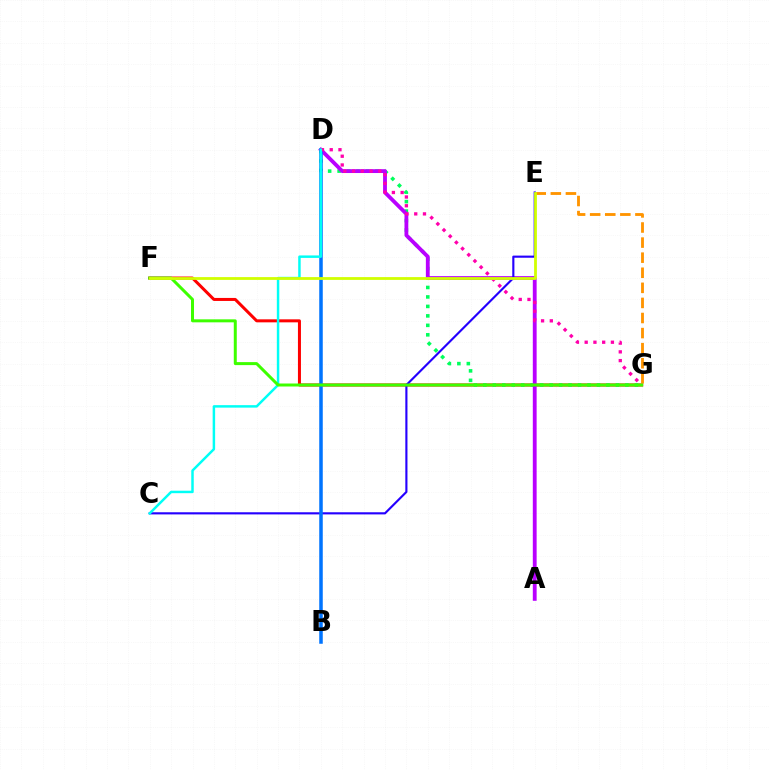{('F', 'G'): [{'color': '#ff0000', 'line_style': 'solid', 'thickness': 2.17}, {'color': '#3dff00', 'line_style': 'solid', 'thickness': 2.16}], ('D', 'G'): [{'color': '#00ff5c', 'line_style': 'dotted', 'thickness': 2.57}, {'color': '#ff00ac', 'line_style': 'dotted', 'thickness': 2.38}], ('E', 'G'): [{'color': '#ff9400', 'line_style': 'dashed', 'thickness': 2.05}], ('A', 'D'): [{'color': '#b900ff', 'line_style': 'solid', 'thickness': 2.75}], ('C', 'E'): [{'color': '#2500ff', 'line_style': 'solid', 'thickness': 1.54}], ('B', 'D'): [{'color': '#0074ff', 'line_style': 'solid', 'thickness': 2.54}], ('C', 'D'): [{'color': '#00fff6', 'line_style': 'solid', 'thickness': 1.78}], ('E', 'F'): [{'color': '#d1ff00', 'line_style': 'solid', 'thickness': 2.01}]}